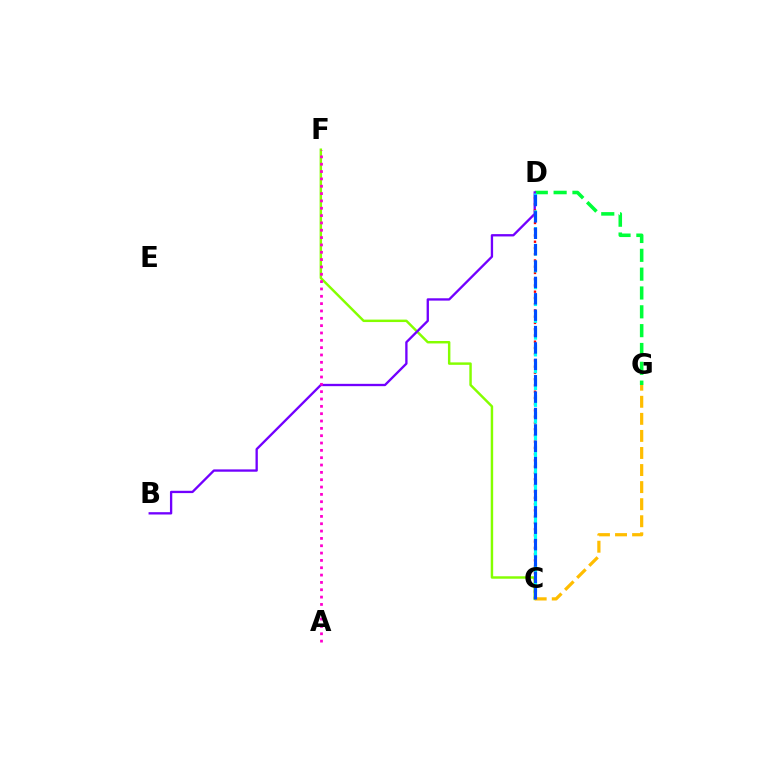{('D', 'G'): [{'color': '#00ff39', 'line_style': 'dashed', 'thickness': 2.56}], ('C', 'F'): [{'color': '#84ff00', 'line_style': 'solid', 'thickness': 1.77}], ('B', 'D'): [{'color': '#7200ff', 'line_style': 'solid', 'thickness': 1.67}], ('C', 'D'): [{'color': '#ff0000', 'line_style': 'dotted', 'thickness': 1.7}, {'color': '#00fff6', 'line_style': 'dashed', 'thickness': 2.28}, {'color': '#004bff', 'line_style': 'dashed', 'thickness': 2.23}], ('C', 'G'): [{'color': '#ffbd00', 'line_style': 'dashed', 'thickness': 2.32}], ('A', 'F'): [{'color': '#ff00cf', 'line_style': 'dotted', 'thickness': 1.99}]}